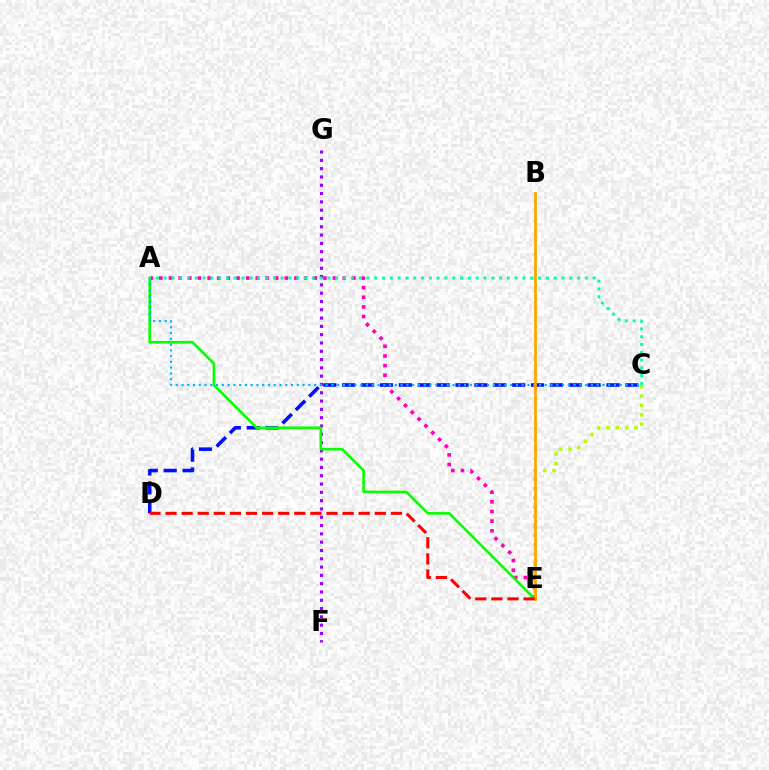{('A', 'E'): [{'color': '#ff00bd', 'line_style': 'dotted', 'thickness': 2.62}, {'color': '#08ff00', 'line_style': 'solid', 'thickness': 1.9}], ('C', 'D'): [{'color': '#0010ff', 'line_style': 'dashed', 'thickness': 2.56}], ('F', 'G'): [{'color': '#9b00ff', 'line_style': 'dotted', 'thickness': 2.26}], ('A', 'C'): [{'color': '#00b5ff', 'line_style': 'dotted', 'thickness': 1.57}, {'color': '#00ff9d', 'line_style': 'dotted', 'thickness': 2.12}], ('C', 'E'): [{'color': '#b3ff00', 'line_style': 'dotted', 'thickness': 2.54}], ('B', 'E'): [{'color': '#ffa500', 'line_style': 'solid', 'thickness': 2.0}], ('D', 'E'): [{'color': '#ff0000', 'line_style': 'dashed', 'thickness': 2.19}]}